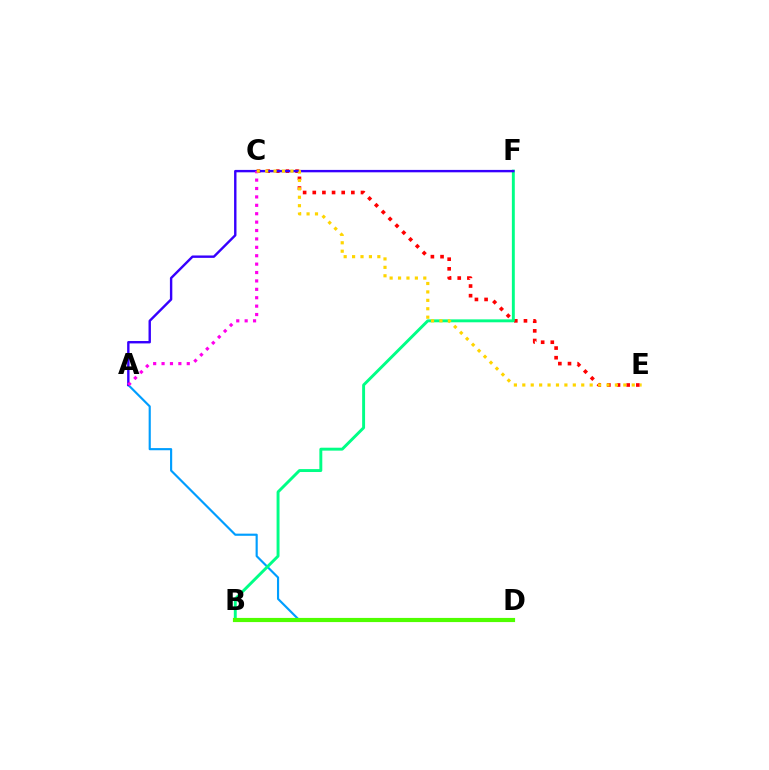{('A', 'D'): [{'color': '#009eff', 'line_style': 'solid', 'thickness': 1.55}], ('C', 'E'): [{'color': '#ff0000', 'line_style': 'dotted', 'thickness': 2.62}, {'color': '#ffd500', 'line_style': 'dotted', 'thickness': 2.29}], ('B', 'F'): [{'color': '#00ff86', 'line_style': 'solid', 'thickness': 2.1}], ('B', 'D'): [{'color': '#4fff00', 'line_style': 'solid', 'thickness': 2.99}], ('A', 'F'): [{'color': '#3700ff', 'line_style': 'solid', 'thickness': 1.73}], ('A', 'C'): [{'color': '#ff00ed', 'line_style': 'dotted', 'thickness': 2.28}]}